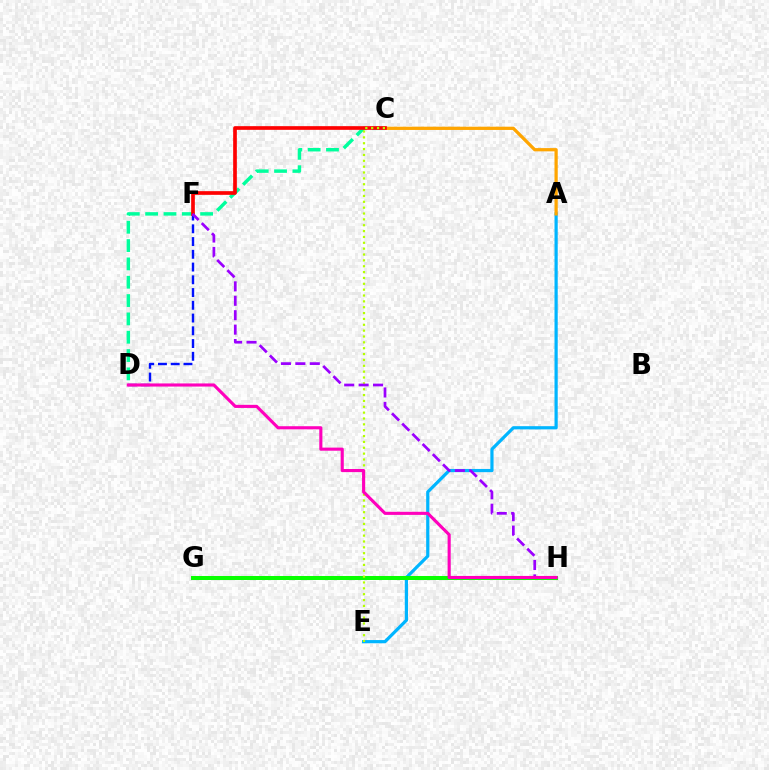{('A', 'E'): [{'color': '#00b5ff', 'line_style': 'solid', 'thickness': 2.31}], ('C', 'D'): [{'color': '#00ff9d', 'line_style': 'dashed', 'thickness': 2.49}], ('D', 'F'): [{'color': '#0010ff', 'line_style': 'dashed', 'thickness': 1.73}], ('A', 'C'): [{'color': '#ffa500', 'line_style': 'solid', 'thickness': 2.33}], ('G', 'H'): [{'color': '#08ff00', 'line_style': 'solid', 'thickness': 2.88}], ('C', 'F'): [{'color': '#ff0000', 'line_style': 'solid', 'thickness': 2.65}], ('C', 'E'): [{'color': '#b3ff00', 'line_style': 'dotted', 'thickness': 1.59}], ('F', 'H'): [{'color': '#9b00ff', 'line_style': 'dashed', 'thickness': 1.96}], ('D', 'H'): [{'color': '#ff00bd', 'line_style': 'solid', 'thickness': 2.24}]}